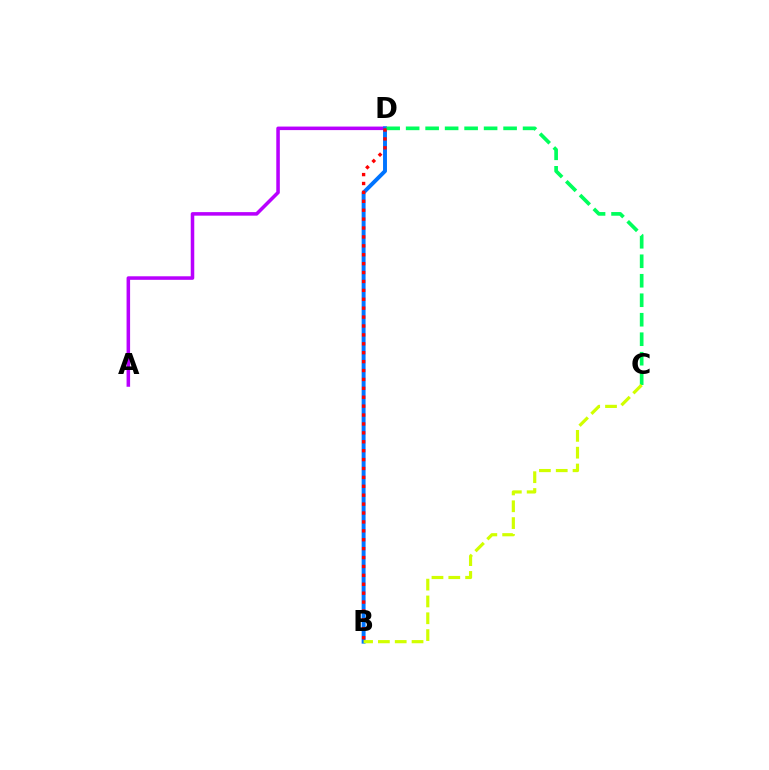{('A', 'D'): [{'color': '#b900ff', 'line_style': 'solid', 'thickness': 2.54}], ('B', 'D'): [{'color': '#0074ff', 'line_style': 'solid', 'thickness': 2.82}, {'color': '#ff0000', 'line_style': 'dotted', 'thickness': 2.42}], ('C', 'D'): [{'color': '#00ff5c', 'line_style': 'dashed', 'thickness': 2.65}], ('B', 'C'): [{'color': '#d1ff00', 'line_style': 'dashed', 'thickness': 2.29}]}